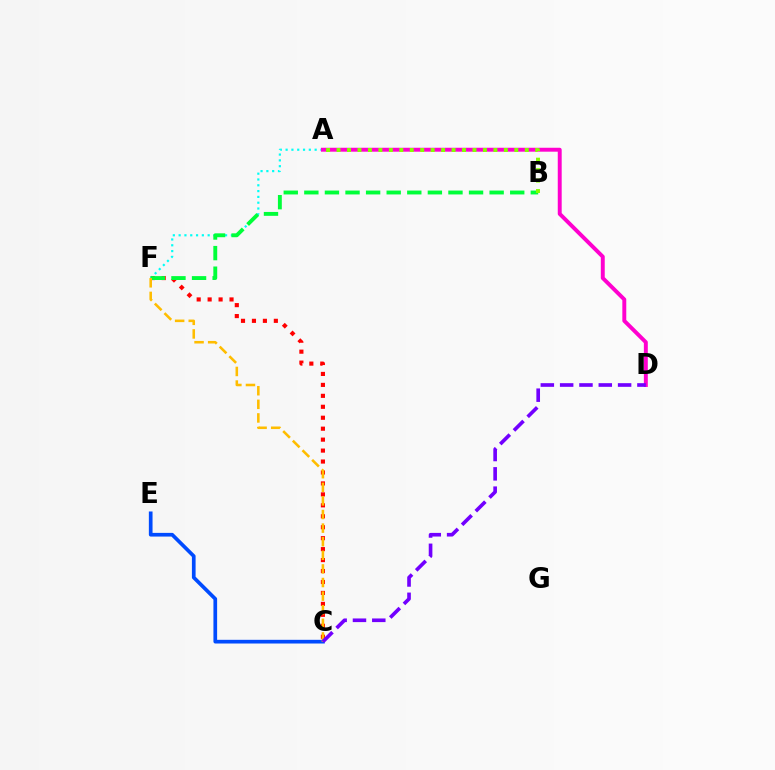{('C', 'E'): [{'color': '#004bff', 'line_style': 'solid', 'thickness': 2.66}], ('C', 'F'): [{'color': '#ff0000', 'line_style': 'dotted', 'thickness': 2.98}, {'color': '#ffbd00', 'line_style': 'dashed', 'thickness': 1.85}], ('A', 'F'): [{'color': '#00fff6', 'line_style': 'dotted', 'thickness': 1.58}], ('A', 'D'): [{'color': '#ff00cf', 'line_style': 'solid', 'thickness': 2.83}], ('B', 'F'): [{'color': '#00ff39', 'line_style': 'dashed', 'thickness': 2.8}], ('A', 'B'): [{'color': '#84ff00', 'line_style': 'dotted', 'thickness': 2.84}], ('C', 'D'): [{'color': '#7200ff', 'line_style': 'dashed', 'thickness': 2.62}]}